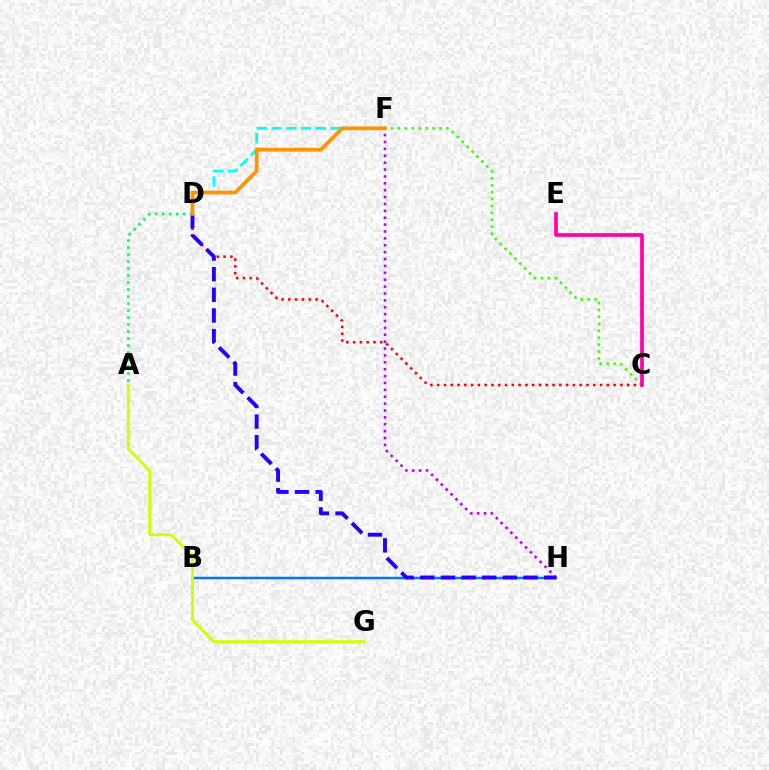{('C', 'F'): [{'color': '#3dff00', 'line_style': 'dotted', 'thickness': 1.88}], ('D', 'F'): [{'color': '#00fff6', 'line_style': 'dashed', 'thickness': 2.0}, {'color': '#ff9400', 'line_style': 'solid', 'thickness': 2.7}], ('B', 'H'): [{'color': '#0074ff', 'line_style': 'solid', 'thickness': 1.78}], ('A', 'D'): [{'color': '#00ff5c', 'line_style': 'dotted', 'thickness': 1.9}], ('A', 'G'): [{'color': '#d1ff00', 'line_style': 'solid', 'thickness': 2.06}], ('C', 'D'): [{'color': '#ff0000', 'line_style': 'dotted', 'thickness': 1.84}], ('F', 'H'): [{'color': '#b900ff', 'line_style': 'dotted', 'thickness': 1.87}], ('D', 'H'): [{'color': '#2500ff', 'line_style': 'dashed', 'thickness': 2.8}], ('C', 'E'): [{'color': '#ff00ac', 'line_style': 'solid', 'thickness': 2.66}]}